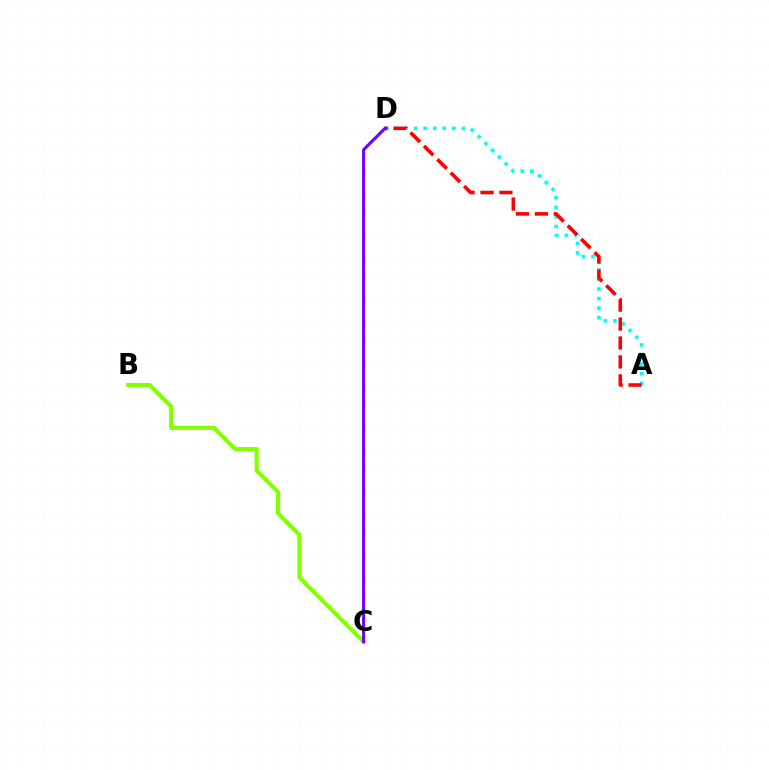{('B', 'C'): [{'color': '#84ff00', 'line_style': 'solid', 'thickness': 2.99}], ('A', 'D'): [{'color': '#00fff6', 'line_style': 'dotted', 'thickness': 2.6}, {'color': '#ff0000', 'line_style': 'dashed', 'thickness': 2.57}], ('C', 'D'): [{'color': '#7200ff', 'line_style': 'solid', 'thickness': 2.24}]}